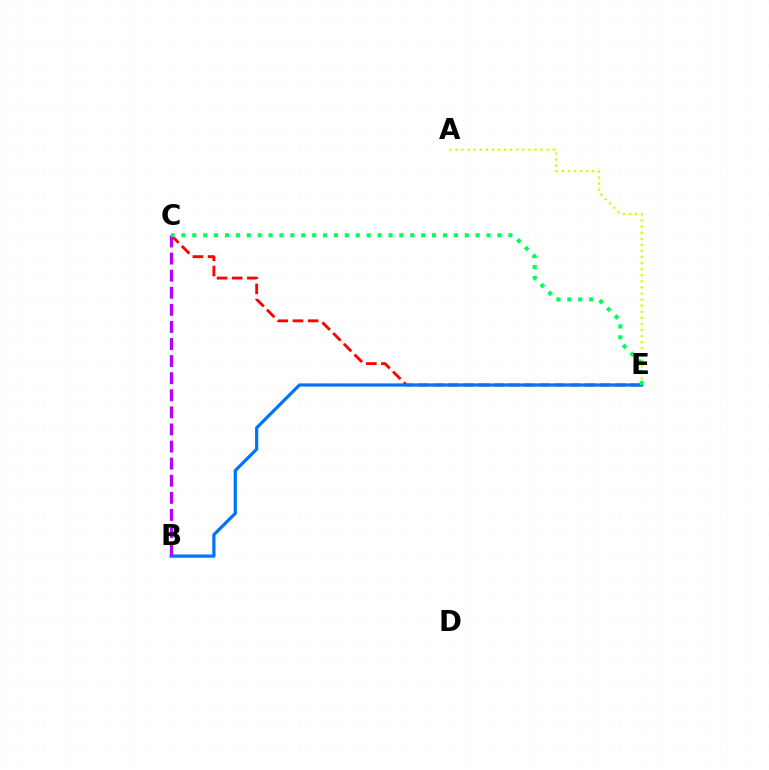{('C', 'E'): [{'color': '#ff0000', 'line_style': 'dashed', 'thickness': 2.06}, {'color': '#00ff5c', 'line_style': 'dotted', 'thickness': 2.96}], ('A', 'E'): [{'color': '#d1ff00', 'line_style': 'dotted', 'thickness': 1.65}], ('B', 'E'): [{'color': '#0074ff', 'line_style': 'solid', 'thickness': 2.32}], ('B', 'C'): [{'color': '#b900ff', 'line_style': 'dashed', 'thickness': 2.32}]}